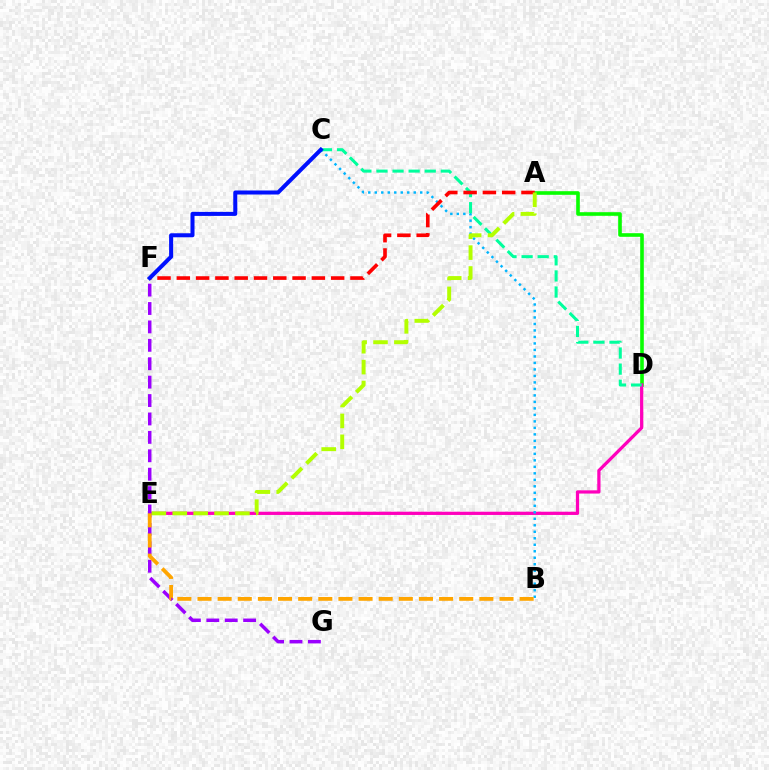{('A', 'D'): [{'color': '#08ff00', 'line_style': 'solid', 'thickness': 2.6}], ('D', 'E'): [{'color': '#ff00bd', 'line_style': 'solid', 'thickness': 2.33}], ('F', 'G'): [{'color': '#9b00ff', 'line_style': 'dashed', 'thickness': 2.5}], ('B', 'C'): [{'color': '#00b5ff', 'line_style': 'dotted', 'thickness': 1.76}], ('C', 'D'): [{'color': '#00ff9d', 'line_style': 'dashed', 'thickness': 2.19}], ('A', 'F'): [{'color': '#ff0000', 'line_style': 'dashed', 'thickness': 2.62}], ('B', 'E'): [{'color': '#ffa500', 'line_style': 'dashed', 'thickness': 2.73}], ('A', 'E'): [{'color': '#b3ff00', 'line_style': 'dashed', 'thickness': 2.84}], ('C', 'F'): [{'color': '#0010ff', 'line_style': 'solid', 'thickness': 2.9}]}